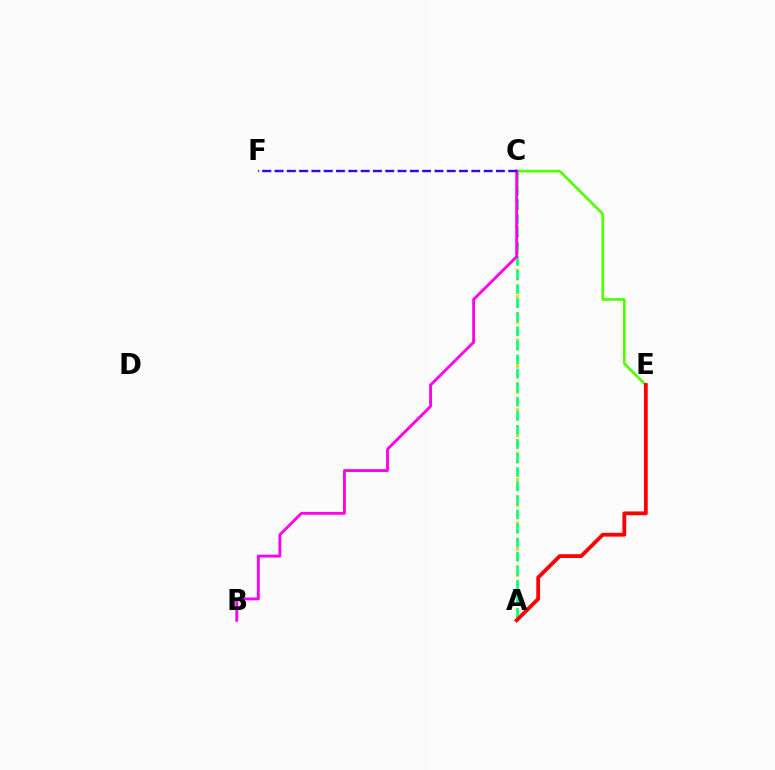{('C', 'F'): [{'color': '#009eff', 'line_style': 'dotted', 'thickness': 1.67}, {'color': '#3700ff', 'line_style': 'dashed', 'thickness': 1.67}], ('C', 'E'): [{'color': '#4fff00', 'line_style': 'solid', 'thickness': 1.94}], ('A', 'C'): [{'color': '#ffd500', 'line_style': 'dotted', 'thickness': 2.37}, {'color': '#00ff86', 'line_style': 'dashed', 'thickness': 1.91}], ('A', 'E'): [{'color': '#ff0000', 'line_style': 'solid', 'thickness': 2.74}], ('B', 'C'): [{'color': '#ff00ed', 'line_style': 'solid', 'thickness': 2.05}]}